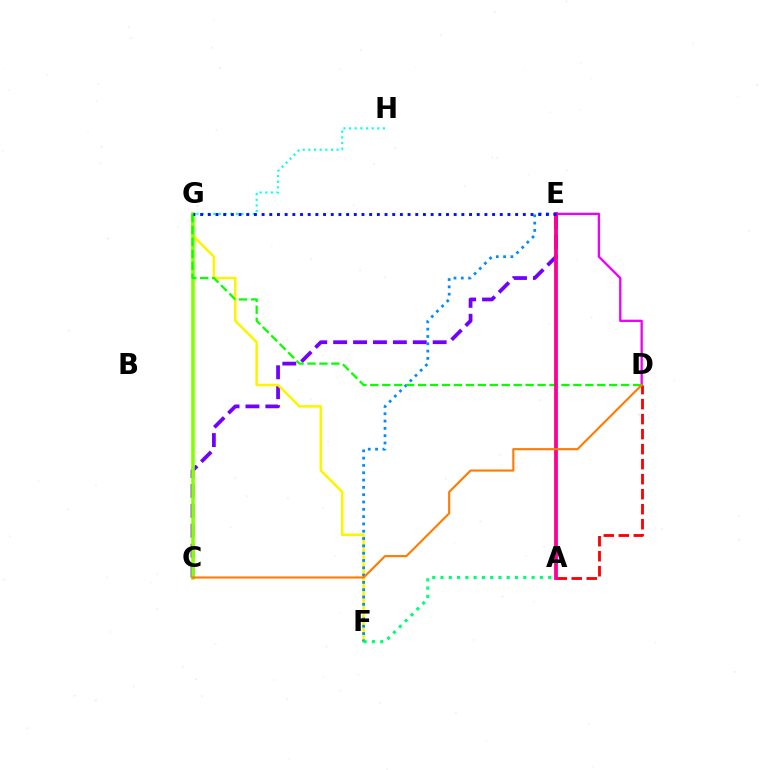{('C', 'E'): [{'color': '#7200ff', 'line_style': 'dashed', 'thickness': 2.7}], ('F', 'G'): [{'color': '#fcf500', 'line_style': 'solid', 'thickness': 1.84}], ('E', 'F'): [{'color': '#008cff', 'line_style': 'dotted', 'thickness': 1.99}], ('C', 'G'): [{'color': '#84ff00', 'line_style': 'solid', 'thickness': 2.55}], ('A', 'D'): [{'color': '#ff0000', 'line_style': 'dashed', 'thickness': 2.04}], ('G', 'H'): [{'color': '#00fff6', 'line_style': 'dotted', 'thickness': 1.53}], ('D', 'E'): [{'color': '#ee00ff', 'line_style': 'solid', 'thickness': 1.67}], ('D', 'G'): [{'color': '#08ff00', 'line_style': 'dashed', 'thickness': 1.62}], ('A', 'F'): [{'color': '#00ff74', 'line_style': 'dotted', 'thickness': 2.25}], ('A', 'E'): [{'color': '#ff0094', 'line_style': 'solid', 'thickness': 2.74}], ('E', 'G'): [{'color': '#0010ff', 'line_style': 'dotted', 'thickness': 2.09}], ('C', 'D'): [{'color': '#ff7c00', 'line_style': 'solid', 'thickness': 1.54}]}